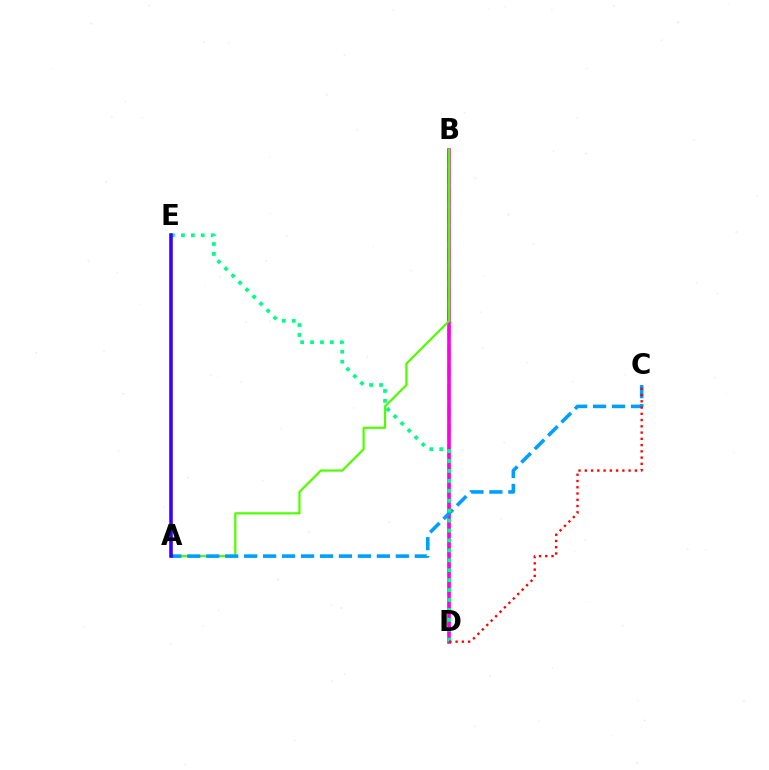{('B', 'D'): [{'color': '#ffd500', 'line_style': 'dashed', 'thickness': 2.66}, {'color': '#ff00ed', 'line_style': 'solid', 'thickness': 2.62}], ('A', 'B'): [{'color': '#4fff00', 'line_style': 'solid', 'thickness': 1.59}], ('A', 'C'): [{'color': '#009eff', 'line_style': 'dashed', 'thickness': 2.58}], ('D', 'E'): [{'color': '#00ff86', 'line_style': 'dotted', 'thickness': 2.7}], ('C', 'D'): [{'color': '#ff0000', 'line_style': 'dotted', 'thickness': 1.7}], ('A', 'E'): [{'color': '#3700ff', 'line_style': 'solid', 'thickness': 2.56}]}